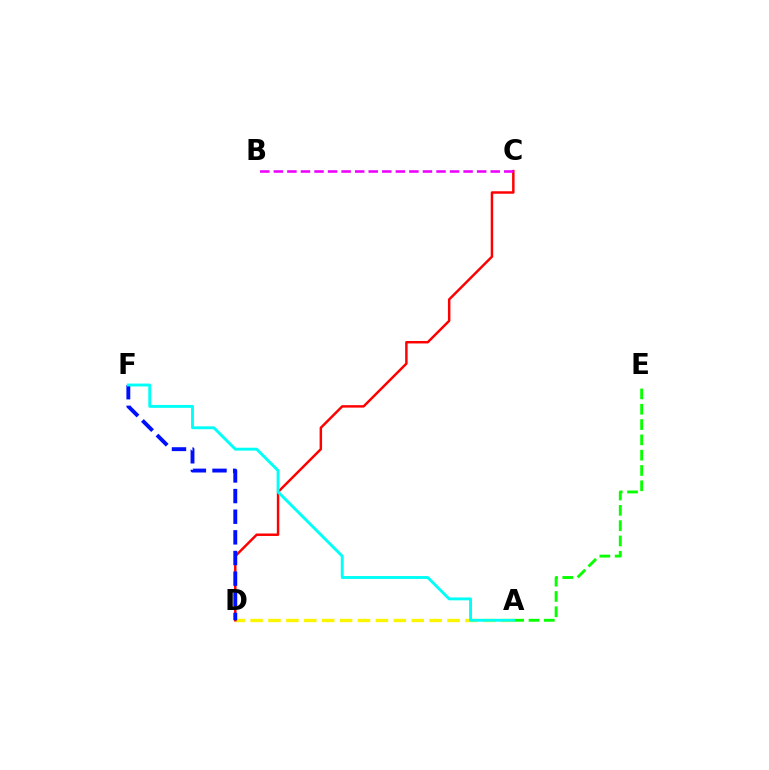{('A', 'E'): [{'color': '#08ff00', 'line_style': 'dashed', 'thickness': 2.08}], ('A', 'D'): [{'color': '#fcf500', 'line_style': 'dashed', 'thickness': 2.43}], ('C', 'D'): [{'color': '#ff0000', 'line_style': 'solid', 'thickness': 1.78}], ('D', 'F'): [{'color': '#0010ff', 'line_style': 'dashed', 'thickness': 2.8}], ('B', 'C'): [{'color': '#ee00ff', 'line_style': 'dashed', 'thickness': 1.84}], ('A', 'F'): [{'color': '#00fff6', 'line_style': 'solid', 'thickness': 2.08}]}